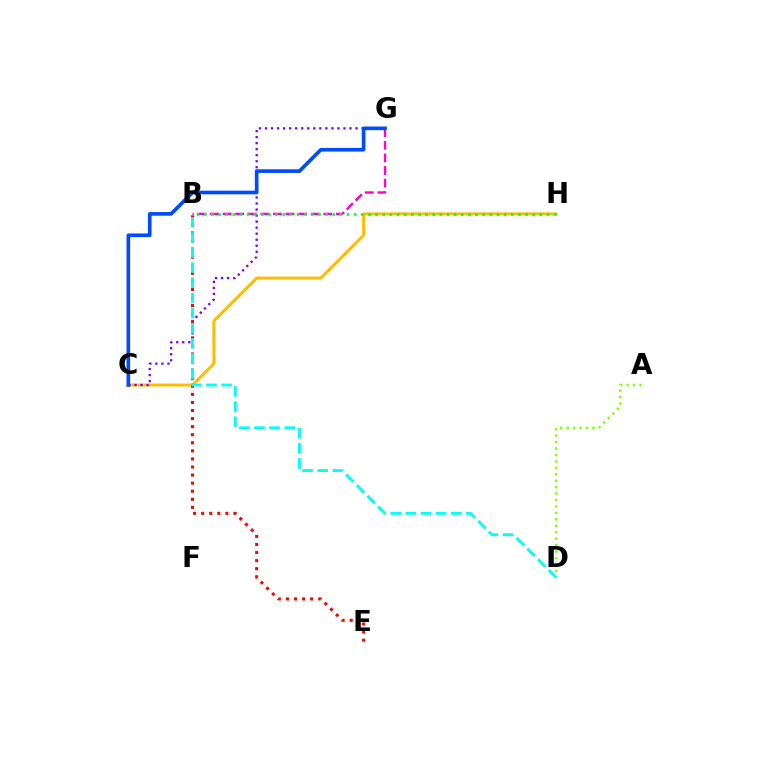{('C', 'H'): [{'color': '#ffbd00', 'line_style': 'solid', 'thickness': 2.13}], ('A', 'D'): [{'color': '#84ff00', 'line_style': 'dotted', 'thickness': 1.75}], ('C', 'G'): [{'color': '#7200ff', 'line_style': 'dotted', 'thickness': 1.64}, {'color': '#004bff', 'line_style': 'solid', 'thickness': 2.63}], ('B', 'G'): [{'color': '#ff00cf', 'line_style': 'dashed', 'thickness': 1.71}], ('B', 'E'): [{'color': '#ff0000', 'line_style': 'dotted', 'thickness': 2.19}], ('B', 'D'): [{'color': '#00fff6', 'line_style': 'dashed', 'thickness': 2.06}], ('B', 'H'): [{'color': '#00ff39', 'line_style': 'dotted', 'thickness': 1.94}]}